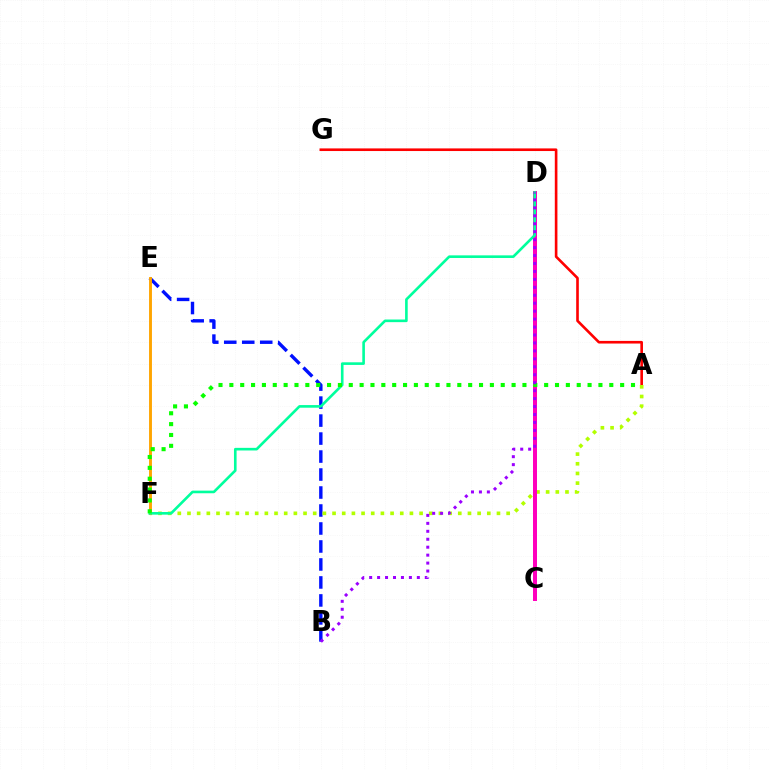{('A', 'G'): [{'color': '#ff0000', 'line_style': 'solid', 'thickness': 1.89}], ('B', 'E'): [{'color': '#0010ff', 'line_style': 'dashed', 'thickness': 2.44}], ('C', 'D'): [{'color': '#00b5ff', 'line_style': 'dashed', 'thickness': 2.56}, {'color': '#ff00bd', 'line_style': 'solid', 'thickness': 2.87}], ('A', 'F'): [{'color': '#b3ff00', 'line_style': 'dotted', 'thickness': 2.63}, {'color': '#08ff00', 'line_style': 'dotted', 'thickness': 2.95}], ('E', 'F'): [{'color': '#ffa500', 'line_style': 'solid', 'thickness': 2.09}], ('D', 'F'): [{'color': '#00ff9d', 'line_style': 'solid', 'thickness': 1.89}], ('B', 'D'): [{'color': '#9b00ff', 'line_style': 'dotted', 'thickness': 2.16}]}